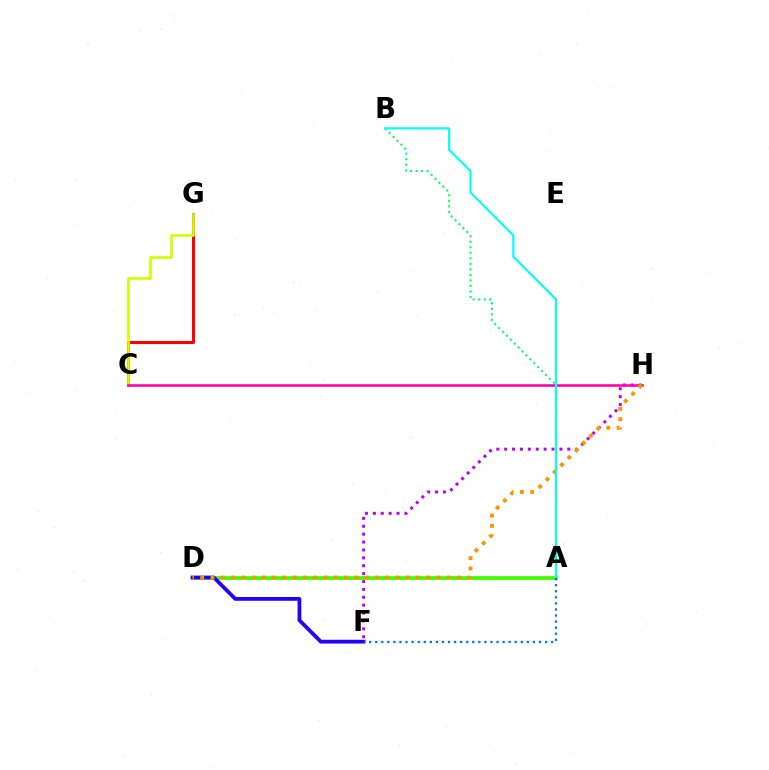{('F', 'H'): [{'color': '#b900ff', 'line_style': 'dotted', 'thickness': 2.14}], ('A', 'D'): [{'color': '#3dff00', 'line_style': 'solid', 'thickness': 2.69}], ('C', 'G'): [{'color': '#ff0000', 'line_style': 'solid', 'thickness': 2.21}, {'color': '#d1ff00', 'line_style': 'solid', 'thickness': 1.93}], ('C', 'H'): [{'color': '#ff00ac', 'line_style': 'solid', 'thickness': 1.86}], ('D', 'F'): [{'color': '#2500ff', 'line_style': 'solid', 'thickness': 2.73}], ('D', 'H'): [{'color': '#ff9400', 'line_style': 'dotted', 'thickness': 2.79}], ('A', 'B'): [{'color': '#00ff5c', 'line_style': 'dotted', 'thickness': 1.5}, {'color': '#00fff6', 'line_style': 'solid', 'thickness': 1.55}], ('A', 'F'): [{'color': '#0074ff', 'line_style': 'dotted', 'thickness': 1.65}]}